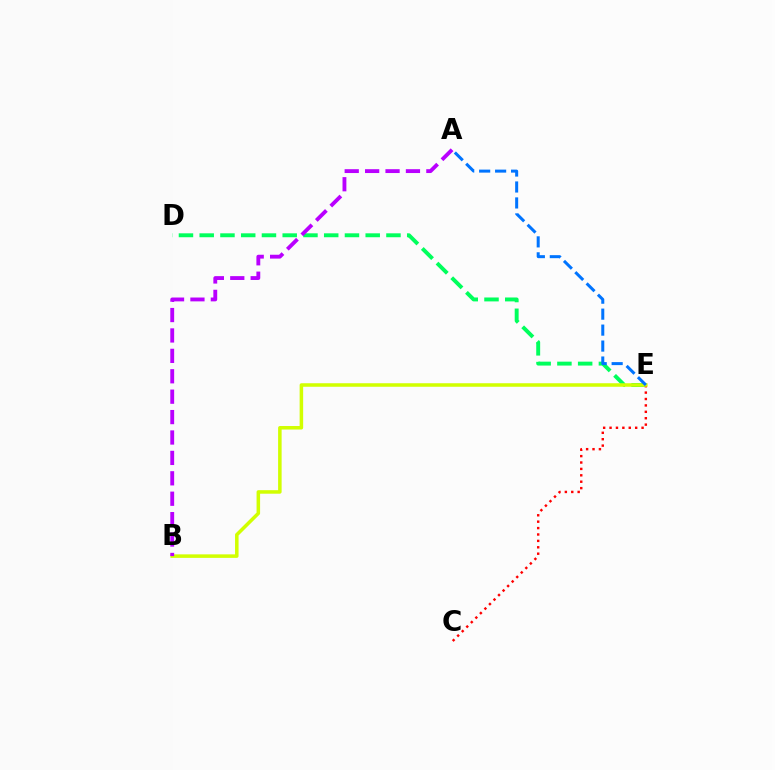{('D', 'E'): [{'color': '#00ff5c', 'line_style': 'dashed', 'thickness': 2.82}], ('C', 'E'): [{'color': '#ff0000', 'line_style': 'dotted', 'thickness': 1.74}], ('B', 'E'): [{'color': '#d1ff00', 'line_style': 'solid', 'thickness': 2.54}], ('A', 'B'): [{'color': '#b900ff', 'line_style': 'dashed', 'thickness': 2.77}], ('A', 'E'): [{'color': '#0074ff', 'line_style': 'dashed', 'thickness': 2.17}]}